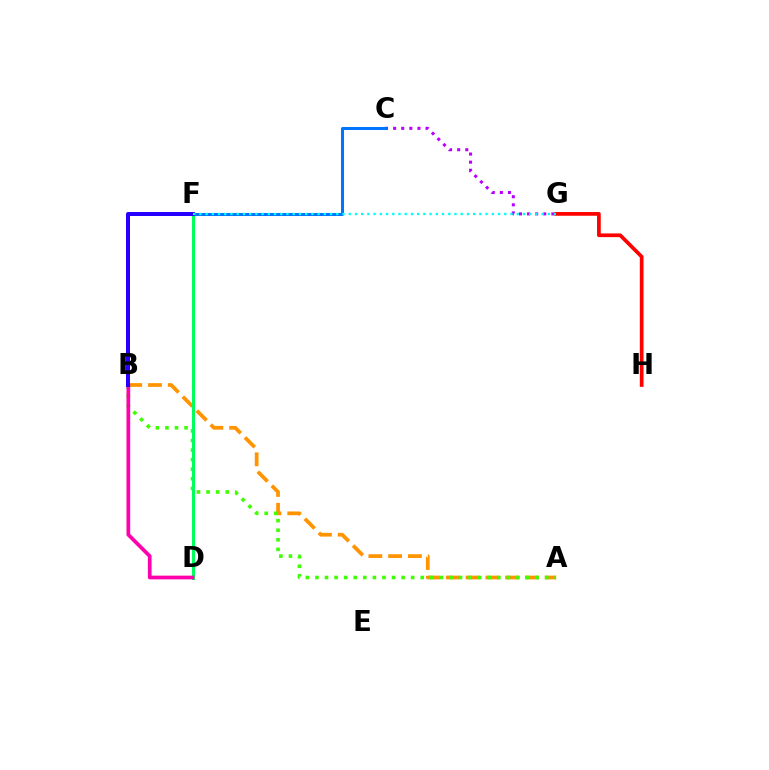{('C', 'G'): [{'color': '#b900ff', 'line_style': 'dotted', 'thickness': 2.2}], ('A', 'B'): [{'color': '#ff9400', 'line_style': 'dashed', 'thickness': 2.69}, {'color': '#3dff00', 'line_style': 'dotted', 'thickness': 2.6}], ('G', 'H'): [{'color': '#d1ff00', 'line_style': 'dotted', 'thickness': 1.76}, {'color': '#ff0000', 'line_style': 'solid', 'thickness': 2.67}], ('C', 'F'): [{'color': '#0074ff', 'line_style': 'solid', 'thickness': 2.18}], ('D', 'F'): [{'color': '#00ff5c', 'line_style': 'solid', 'thickness': 2.16}], ('B', 'D'): [{'color': '#ff00ac', 'line_style': 'solid', 'thickness': 2.67}], ('B', 'F'): [{'color': '#2500ff', 'line_style': 'solid', 'thickness': 2.89}], ('F', 'G'): [{'color': '#00fff6', 'line_style': 'dotted', 'thickness': 1.69}]}